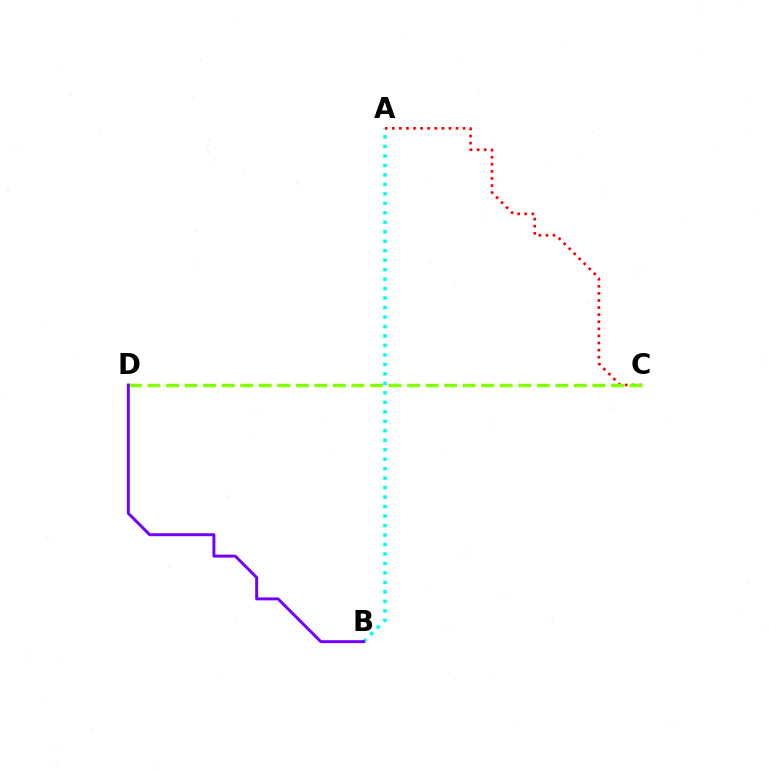{('A', 'B'): [{'color': '#00fff6', 'line_style': 'dotted', 'thickness': 2.57}], ('A', 'C'): [{'color': '#ff0000', 'line_style': 'dotted', 'thickness': 1.93}], ('C', 'D'): [{'color': '#84ff00', 'line_style': 'dashed', 'thickness': 2.52}], ('B', 'D'): [{'color': '#7200ff', 'line_style': 'solid', 'thickness': 2.12}]}